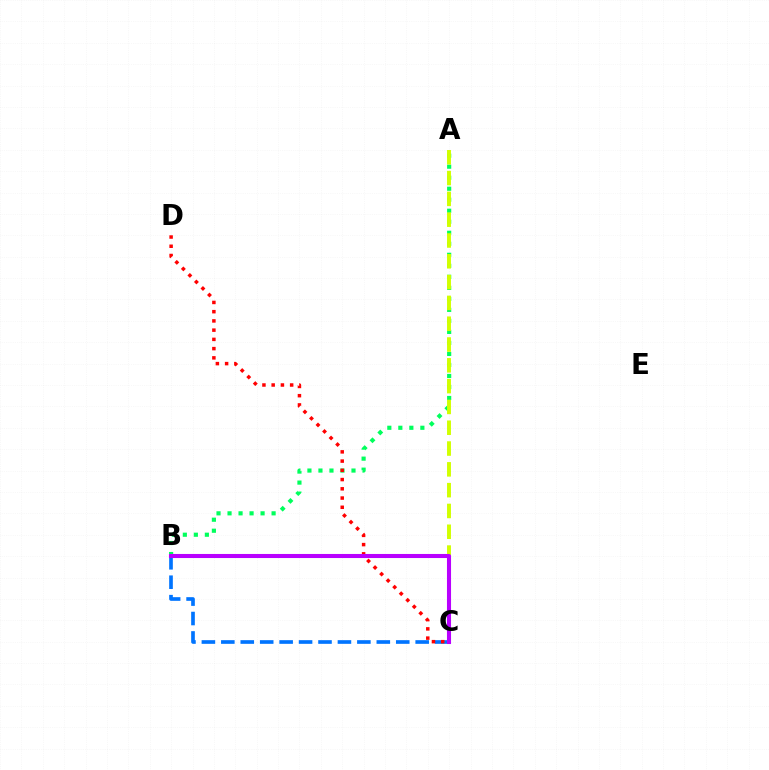{('A', 'B'): [{'color': '#00ff5c', 'line_style': 'dotted', 'thickness': 2.99}], ('A', 'C'): [{'color': '#d1ff00', 'line_style': 'dashed', 'thickness': 2.83}], ('B', 'C'): [{'color': '#0074ff', 'line_style': 'dashed', 'thickness': 2.64}, {'color': '#b900ff', 'line_style': 'solid', 'thickness': 2.93}], ('C', 'D'): [{'color': '#ff0000', 'line_style': 'dotted', 'thickness': 2.51}]}